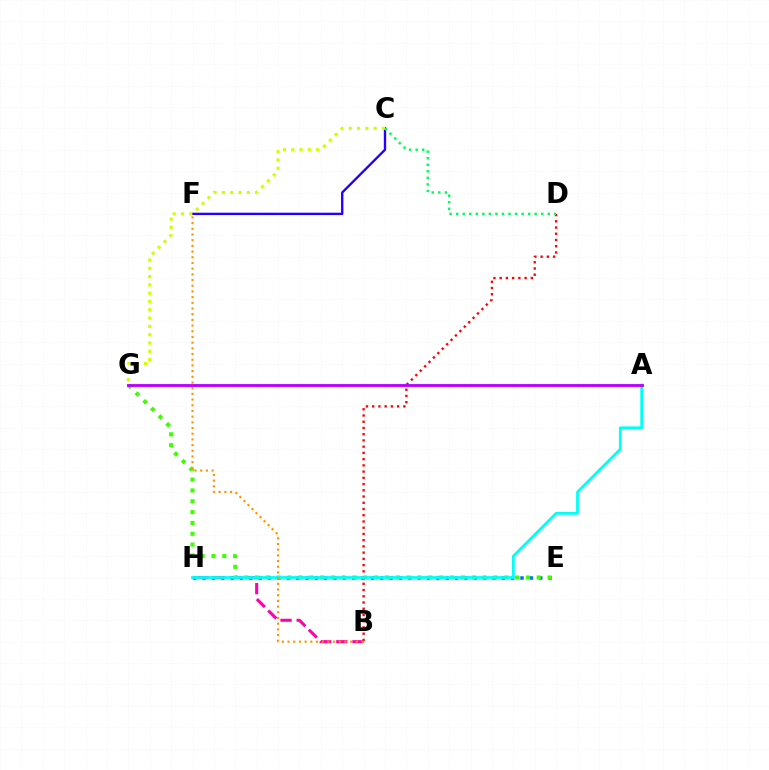{('C', 'F'): [{'color': '#2500ff', 'line_style': 'solid', 'thickness': 1.7}], ('B', 'H'): [{'color': '#ff00ac', 'line_style': 'dashed', 'thickness': 2.2}], ('E', 'H'): [{'color': '#0074ff', 'line_style': 'dotted', 'thickness': 2.54}], ('E', 'G'): [{'color': '#3dff00', 'line_style': 'dotted', 'thickness': 2.94}], ('B', 'D'): [{'color': '#ff0000', 'line_style': 'dotted', 'thickness': 1.69}], ('A', 'H'): [{'color': '#00fff6', 'line_style': 'solid', 'thickness': 1.97}], ('A', 'G'): [{'color': '#b900ff', 'line_style': 'solid', 'thickness': 2.06}], ('C', 'G'): [{'color': '#d1ff00', 'line_style': 'dotted', 'thickness': 2.25}], ('B', 'F'): [{'color': '#ff9400', 'line_style': 'dotted', 'thickness': 1.55}], ('C', 'D'): [{'color': '#00ff5c', 'line_style': 'dotted', 'thickness': 1.78}]}